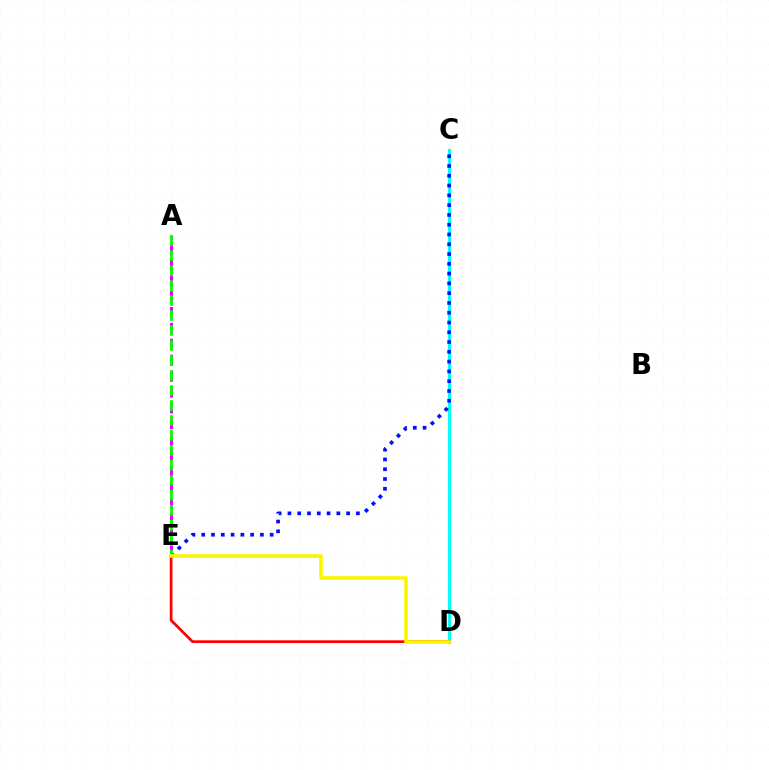{('C', 'D'): [{'color': '#00fff6', 'line_style': 'solid', 'thickness': 2.28}], ('D', 'E'): [{'color': '#ff0000', 'line_style': 'solid', 'thickness': 1.96}, {'color': '#fcf500', 'line_style': 'solid', 'thickness': 2.59}], ('C', 'E'): [{'color': '#0010ff', 'line_style': 'dotted', 'thickness': 2.66}], ('A', 'E'): [{'color': '#ee00ff', 'line_style': 'dashed', 'thickness': 2.16}, {'color': '#08ff00', 'line_style': 'dashed', 'thickness': 2.03}]}